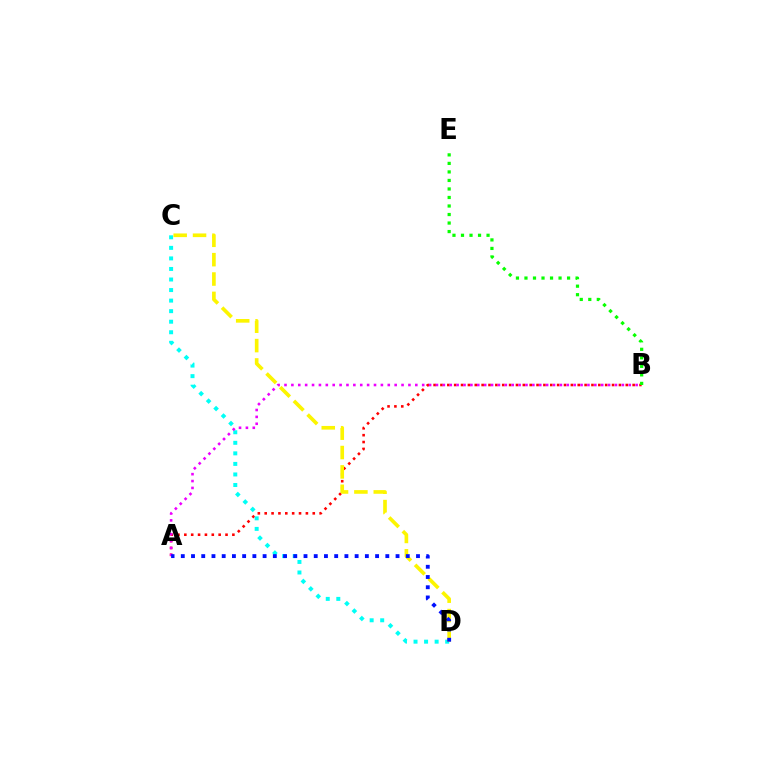{('A', 'B'): [{'color': '#ff0000', 'line_style': 'dotted', 'thickness': 1.86}, {'color': '#ee00ff', 'line_style': 'dotted', 'thickness': 1.87}], ('C', 'D'): [{'color': '#00fff6', 'line_style': 'dotted', 'thickness': 2.87}, {'color': '#fcf500', 'line_style': 'dashed', 'thickness': 2.63}], ('B', 'E'): [{'color': '#08ff00', 'line_style': 'dotted', 'thickness': 2.32}], ('A', 'D'): [{'color': '#0010ff', 'line_style': 'dotted', 'thickness': 2.78}]}